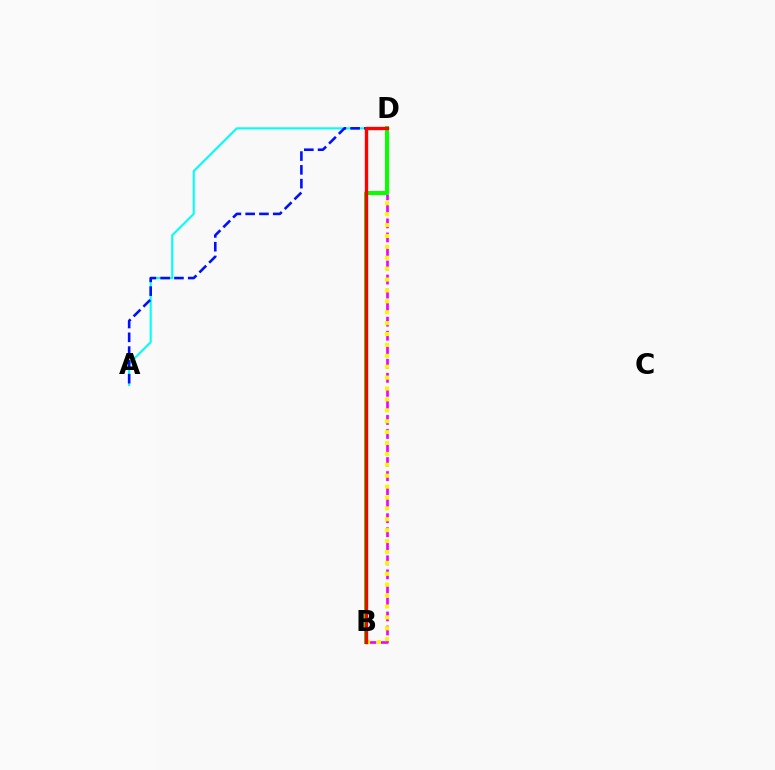{('A', 'D'): [{'color': '#00fff6', 'line_style': 'solid', 'thickness': 1.5}, {'color': '#0010ff', 'line_style': 'dashed', 'thickness': 1.87}], ('B', 'D'): [{'color': '#ee00ff', 'line_style': 'dashed', 'thickness': 1.91}, {'color': '#fcf500', 'line_style': 'dotted', 'thickness': 2.96}, {'color': '#08ff00', 'line_style': 'solid', 'thickness': 2.9}, {'color': '#ff0000', 'line_style': 'solid', 'thickness': 2.41}]}